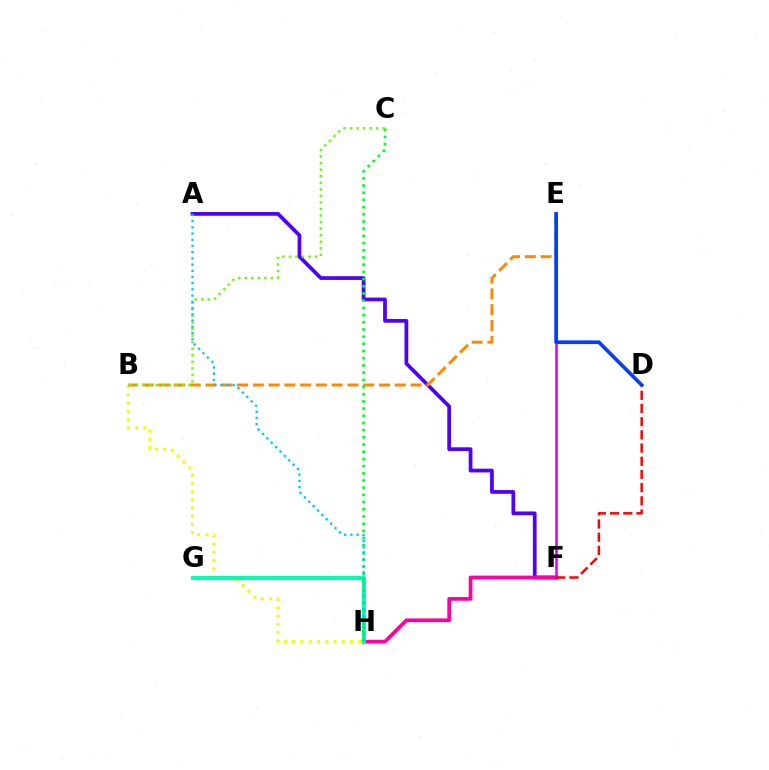{('B', 'H'): [{'color': '#eeff00', 'line_style': 'dotted', 'thickness': 2.24}], ('A', 'F'): [{'color': '#4f00ff', 'line_style': 'solid', 'thickness': 2.7}], ('F', 'H'): [{'color': '#ff00a0', 'line_style': 'solid', 'thickness': 2.68}], ('B', 'E'): [{'color': '#ff8800', 'line_style': 'dashed', 'thickness': 2.14}], ('E', 'F'): [{'color': '#d600ff', 'line_style': 'solid', 'thickness': 1.82}], ('D', 'F'): [{'color': '#ff0000', 'line_style': 'dashed', 'thickness': 1.79}], ('G', 'H'): [{'color': '#00ffaf', 'line_style': 'solid', 'thickness': 2.85}], ('C', 'H'): [{'color': '#00ff27', 'line_style': 'dotted', 'thickness': 1.95}], ('B', 'C'): [{'color': '#66ff00', 'line_style': 'dotted', 'thickness': 1.78}], ('D', 'E'): [{'color': '#003fff', 'line_style': 'solid', 'thickness': 2.64}], ('A', 'H'): [{'color': '#00c7ff', 'line_style': 'dotted', 'thickness': 1.69}]}